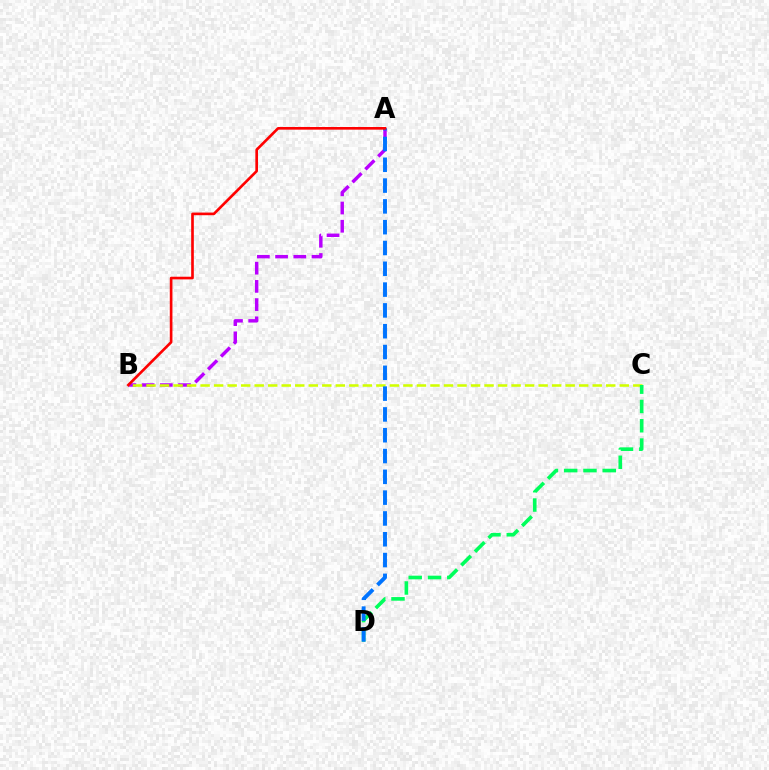{('A', 'B'): [{'color': '#b900ff', 'line_style': 'dashed', 'thickness': 2.47}, {'color': '#ff0000', 'line_style': 'solid', 'thickness': 1.91}], ('B', 'C'): [{'color': '#d1ff00', 'line_style': 'dashed', 'thickness': 1.84}], ('C', 'D'): [{'color': '#00ff5c', 'line_style': 'dashed', 'thickness': 2.62}], ('A', 'D'): [{'color': '#0074ff', 'line_style': 'dashed', 'thickness': 2.83}]}